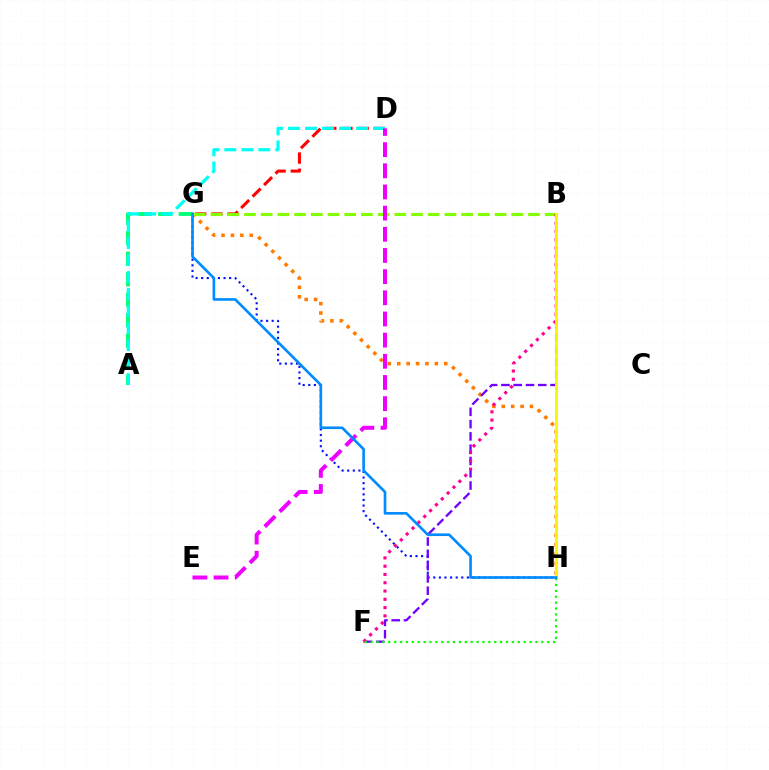{('G', 'H'): [{'color': '#0010ff', 'line_style': 'dotted', 'thickness': 1.52}, {'color': '#ff7c00', 'line_style': 'dotted', 'thickness': 2.56}, {'color': '#008cff', 'line_style': 'solid', 'thickness': 1.91}], ('A', 'G'): [{'color': '#00ff74', 'line_style': 'dashed', 'thickness': 2.79}], ('D', 'G'): [{'color': '#ff0000', 'line_style': 'dashed', 'thickness': 2.2}], ('B', 'F'): [{'color': '#7200ff', 'line_style': 'dashed', 'thickness': 1.67}, {'color': '#ff0094', 'line_style': 'dotted', 'thickness': 2.25}], ('B', 'G'): [{'color': '#84ff00', 'line_style': 'dashed', 'thickness': 2.27}], ('A', 'D'): [{'color': '#00fff6', 'line_style': 'dashed', 'thickness': 2.31}], ('D', 'E'): [{'color': '#ee00ff', 'line_style': 'dashed', 'thickness': 2.88}], ('B', 'H'): [{'color': '#fcf500', 'line_style': 'solid', 'thickness': 2.06}], ('F', 'H'): [{'color': '#08ff00', 'line_style': 'dotted', 'thickness': 1.6}]}